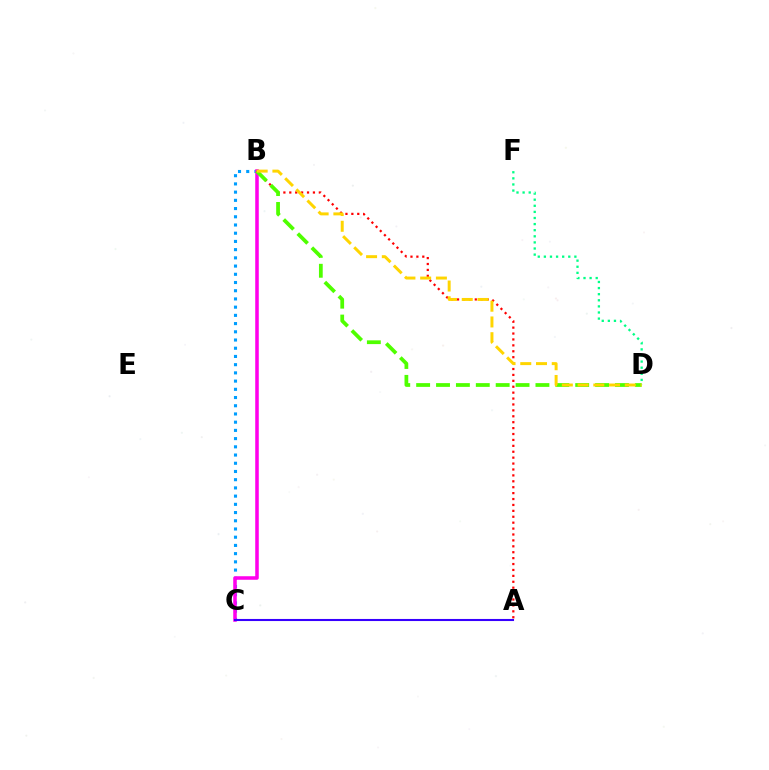{('D', 'F'): [{'color': '#00ff86', 'line_style': 'dotted', 'thickness': 1.66}], ('B', 'C'): [{'color': '#009eff', 'line_style': 'dotted', 'thickness': 2.23}, {'color': '#ff00ed', 'line_style': 'solid', 'thickness': 2.55}], ('A', 'C'): [{'color': '#3700ff', 'line_style': 'solid', 'thickness': 1.5}], ('A', 'B'): [{'color': '#ff0000', 'line_style': 'dotted', 'thickness': 1.61}], ('B', 'D'): [{'color': '#4fff00', 'line_style': 'dashed', 'thickness': 2.7}, {'color': '#ffd500', 'line_style': 'dashed', 'thickness': 2.14}]}